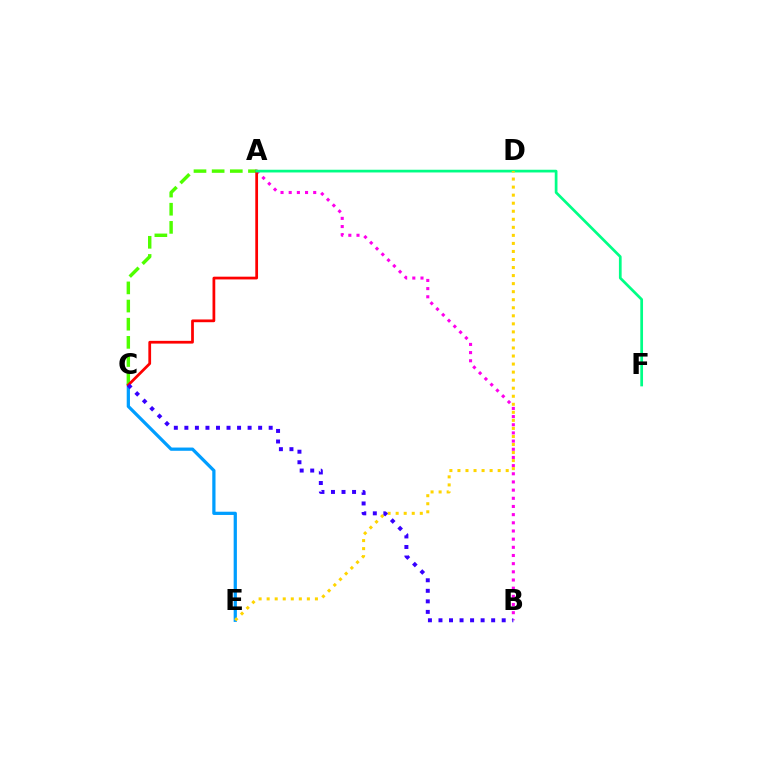{('C', 'E'): [{'color': '#009eff', 'line_style': 'solid', 'thickness': 2.33}], ('A', 'B'): [{'color': '#ff00ed', 'line_style': 'dotted', 'thickness': 2.22}], ('A', 'C'): [{'color': '#4fff00', 'line_style': 'dashed', 'thickness': 2.47}, {'color': '#ff0000', 'line_style': 'solid', 'thickness': 1.98}], ('A', 'F'): [{'color': '#00ff86', 'line_style': 'solid', 'thickness': 1.96}], ('D', 'E'): [{'color': '#ffd500', 'line_style': 'dotted', 'thickness': 2.19}], ('B', 'C'): [{'color': '#3700ff', 'line_style': 'dotted', 'thickness': 2.86}]}